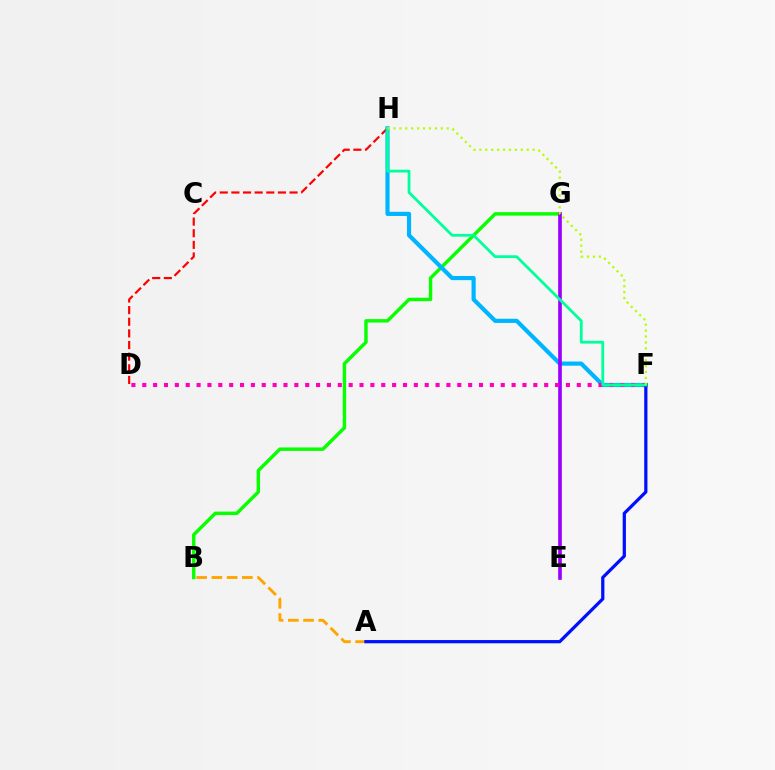{('D', 'H'): [{'color': '#ff0000', 'line_style': 'dashed', 'thickness': 1.58}], ('A', 'B'): [{'color': '#ffa500', 'line_style': 'dashed', 'thickness': 2.07}], ('B', 'G'): [{'color': '#08ff00', 'line_style': 'solid', 'thickness': 2.47}], ('F', 'H'): [{'color': '#00b5ff', 'line_style': 'solid', 'thickness': 3.0}, {'color': '#00ff9d', 'line_style': 'solid', 'thickness': 2.01}, {'color': '#b3ff00', 'line_style': 'dotted', 'thickness': 1.61}], ('E', 'G'): [{'color': '#9b00ff', 'line_style': 'solid', 'thickness': 2.63}], ('D', 'F'): [{'color': '#ff00bd', 'line_style': 'dotted', 'thickness': 2.95}], ('A', 'F'): [{'color': '#0010ff', 'line_style': 'solid', 'thickness': 2.33}]}